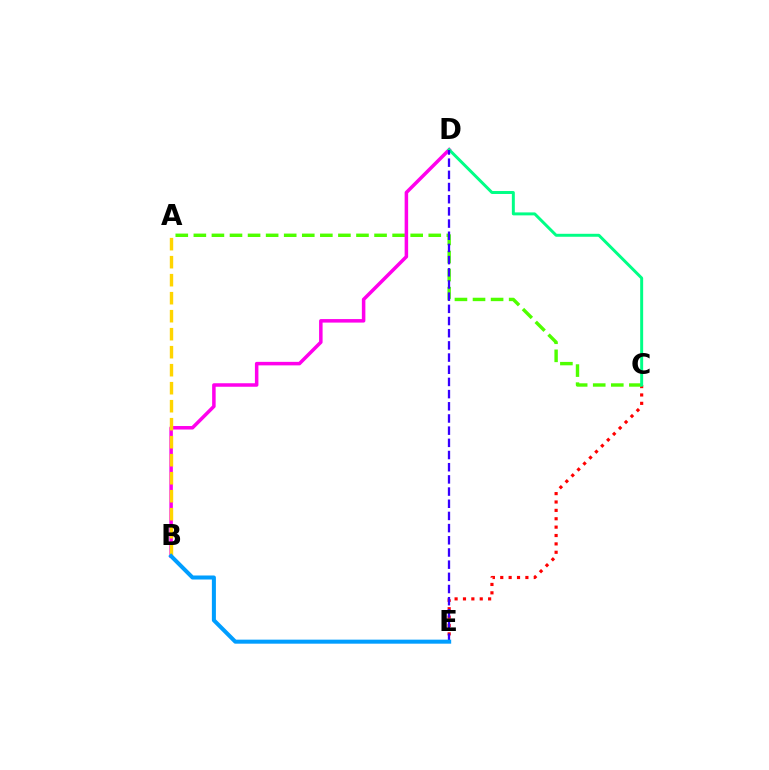{('C', 'E'): [{'color': '#ff0000', 'line_style': 'dotted', 'thickness': 2.28}], ('A', 'C'): [{'color': '#4fff00', 'line_style': 'dashed', 'thickness': 2.45}], ('B', 'D'): [{'color': '#ff00ed', 'line_style': 'solid', 'thickness': 2.53}], ('A', 'B'): [{'color': '#ffd500', 'line_style': 'dashed', 'thickness': 2.45}], ('C', 'D'): [{'color': '#00ff86', 'line_style': 'solid', 'thickness': 2.13}], ('D', 'E'): [{'color': '#3700ff', 'line_style': 'dashed', 'thickness': 1.65}], ('B', 'E'): [{'color': '#009eff', 'line_style': 'solid', 'thickness': 2.9}]}